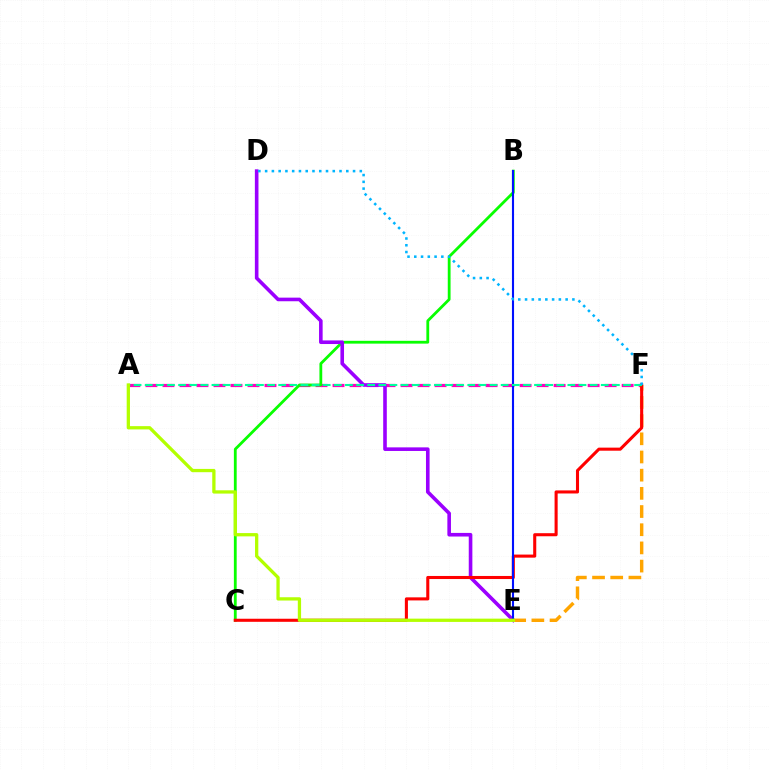{('A', 'F'): [{'color': '#ff00bd', 'line_style': 'dashed', 'thickness': 2.31}, {'color': '#00ff9d', 'line_style': 'dashed', 'thickness': 1.51}], ('B', 'C'): [{'color': '#08ff00', 'line_style': 'solid', 'thickness': 2.02}], ('D', 'E'): [{'color': '#9b00ff', 'line_style': 'solid', 'thickness': 2.6}], ('E', 'F'): [{'color': '#ffa500', 'line_style': 'dashed', 'thickness': 2.47}], ('C', 'F'): [{'color': '#ff0000', 'line_style': 'solid', 'thickness': 2.21}], ('B', 'E'): [{'color': '#0010ff', 'line_style': 'solid', 'thickness': 1.52}], ('D', 'F'): [{'color': '#00b5ff', 'line_style': 'dotted', 'thickness': 1.84}], ('A', 'E'): [{'color': '#b3ff00', 'line_style': 'solid', 'thickness': 2.36}]}